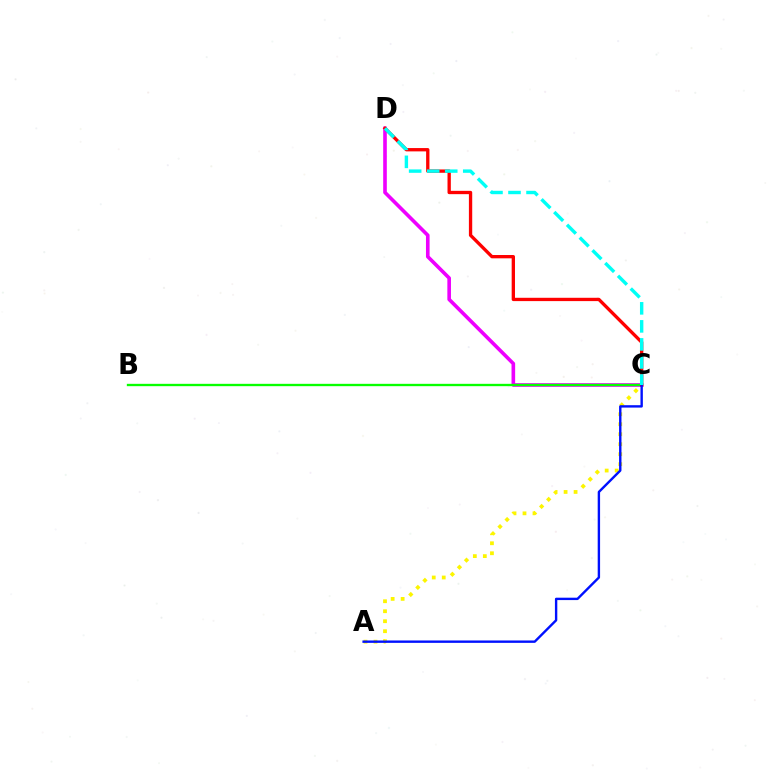{('C', 'D'): [{'color': '#ee00ff', 'line_style': 'solid', 'thickness': 2.61}, {'color': '#ff0000', 'line_style': 'solid', 'thickness': 2.39}, {'color': '#00fff6', 'line_style': 'dashed', 'thickness': 2.45}], ('A', 'C'): [{'color': '#fcf500', 'line_style': 'dotted', 'thickness': 2.71}, {'color': '#0010ff', 'line_style': 'solid', 'thickness': 1.72}], ('B', 'C'): [{'color': '#08ff00', 'line_style': 'solid', 'thickness': 1.69}]}